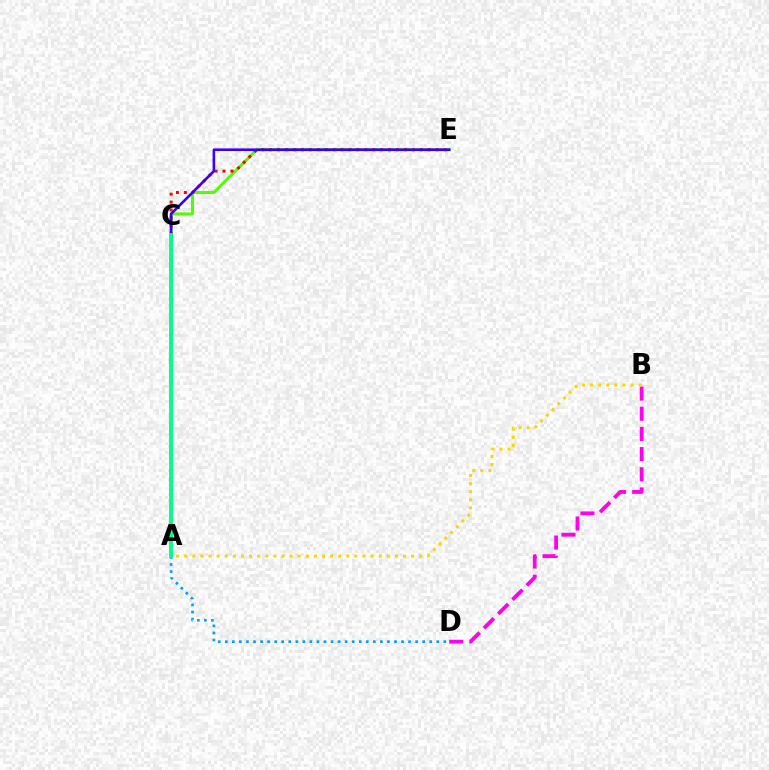{('A', 'D'): [{'color': '#009eff', 'line_style': 'dotted', 'thickness': 1.92}], ('B', 'D'): [{'color': '#ff00ed', 'line_style': 'dashed', 'thickness': 2.74}], ('C', 'E'): [{'color': '#4fff00', 'line_style': 'solid', 'thickness': 2.13}, {'color': '#ff0000', 'line_style': 'dotted', 'thickness': 2.15}, {'color': '#3700ff', 'line_style': 'solid', 'thickness': 1.88}], ('A', 'B'): [{'color': '#ffd500', 'line_style': 'dotted', 'thickness': 2.2}], ('A', 'C'): [{'color': '#00ff86', 'line_style': 'solid', 'thickness': 2.8}]}